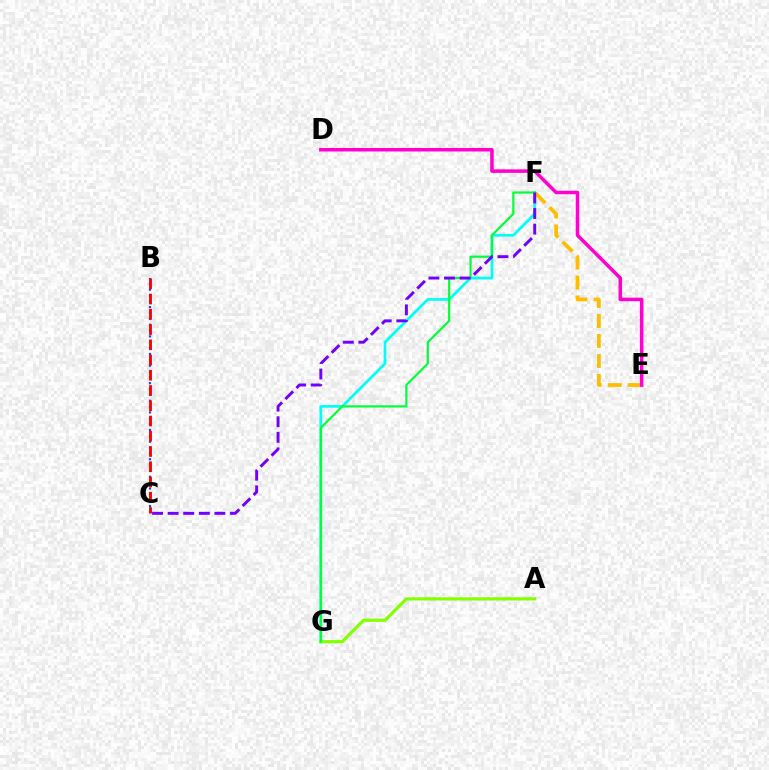{('B', 'C'): [{'color': '#004bff', 'line_style': 'dotted', 'thickness': 1.59}, {'color': '#ff0000', 'line_style': 'dashed', 'thickness': 2.07}], ('F', 'G'): [{'color': '#00fff6', 'line_style': 'solid', 'thickness': 1.95}, {'color': '#00ff39', 'line_style': 'solid', 'thickness': 1.57}], ('E', 'F'): [{'color': '#ffbd00', 'line_style': 'dashed', 'thickness': 2.71}], ('A', 'G'): [{'color': '#84ff00', 'line_style': 'solid', 'thickness': 2.3}], ('D', 'E'): [{'color': '#ff00cf', 'line_style': 'solid', 'thickness': 2.52}], ('C', 'F'): [{'color': '#7200ff', 'line_style': 'dashed', 'thickness': 2.12}]}